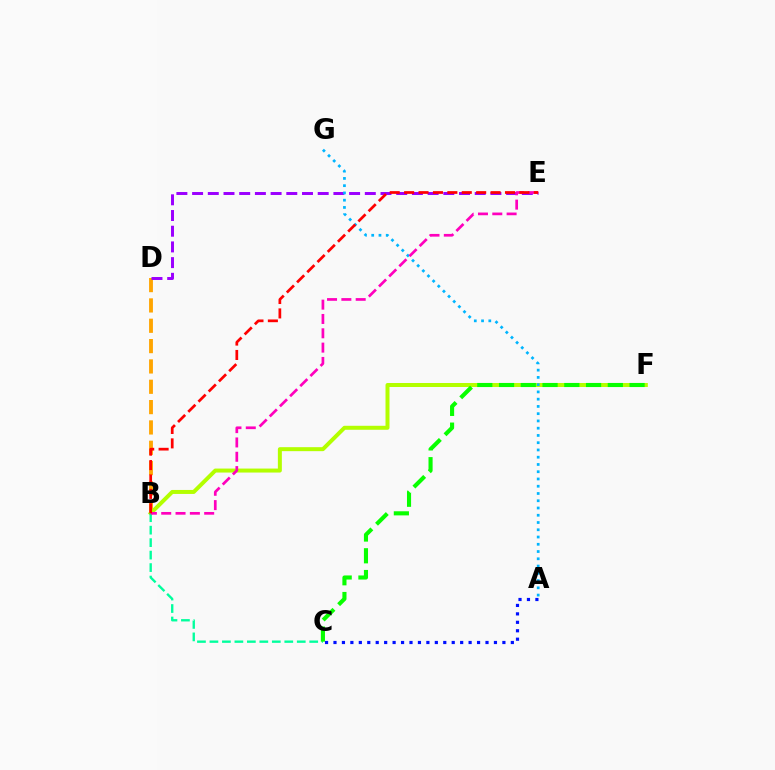{('B', 'D'): [{'color': '#ffa500', 'line_style': 'dashed', 'thickness': 2.76}], ('B', 'F'): [{'color': '#b3ff00', 'line_style': 'solid', 'thickness': 2.87}], ('D', 'E'): [{'color': '#9b00ff', 'line_style': 'dashed', 'thickness': 2.13}], ('A', 'G'): [{'color': '#00b5ff', 'line_style': 'dotted', 'thickness': 1.97}], ('B', 'C'): [{'color': '#00ff9d', 'line_style': 'dashed', 'thickness': 1.69}], ('B', 'E'): [{'color': '#ff00bd', 'line_style': 'dashed', 'thickness': 1.95}, {'color': '#ff0000', 'line_style': 'dashed', 'thickness': 1.96}], ('C', 'F'): [{'color': '#08ff00', 'line_style': 'dashed', 'thickness': 2.96}], ('A', 'C'): [{'color': '#0010ff', 'line_style': 'dotted', 'thickness': 2.29}]}